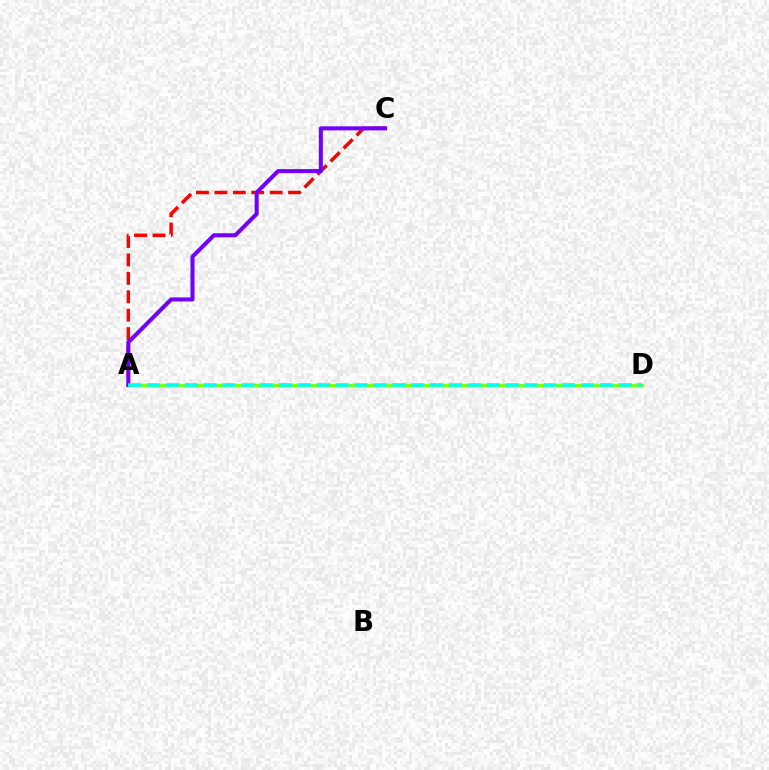{('A', 'D'): [{'color': '#84ff00', 'line_style': 'solid', 'thickness': 2.46}, {'color': '#00fff6', 'line_style': 'dashed', 'thickness': 2.56}], ('A', 'C'): [{'color': '#ff0000', 'line_style': 'dashed', 'thickness': 2.5}, {'color': '#7200ff', 'line_style': 'solid', 'thickness': 2.91}]}